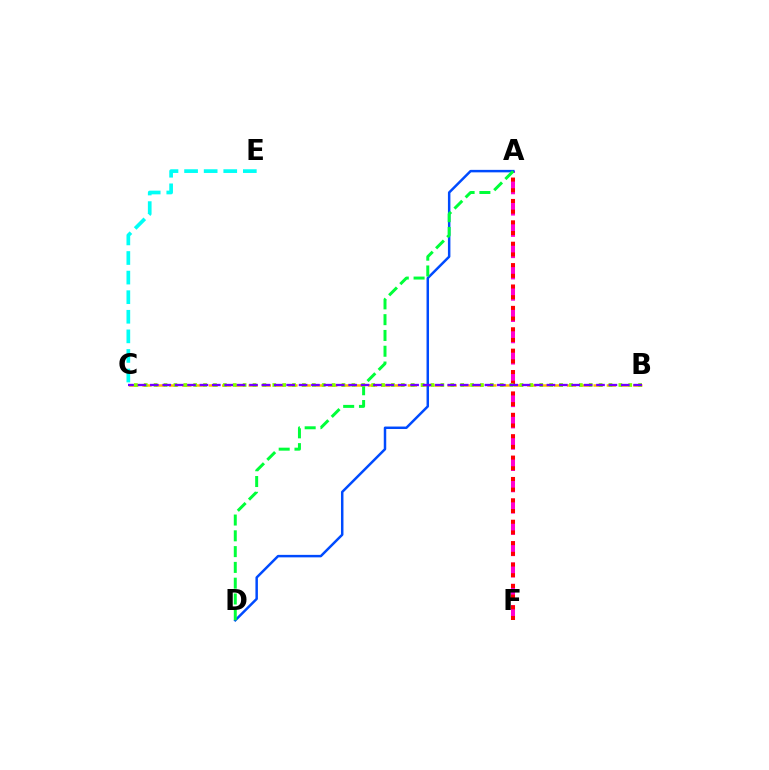{('A', 'F'): [{'color': '#ff00cf', 'line_style': 'dashed', 'thickness': 2.89}, {'color': '#ff0000', 'line_style': 'dotted', 'thickness': 2.91}], ('B', 'C'): [{'color': '#ffbd00', 'line_style': 'dashed', 'thickness': 1.8}, {'color': '#84ff00', 'line_style': 'dotted', 'thickness': 2.69}, {'color': '#7200ff', 'line_style': 'dashed', 'thickness': 1.68}], ('A', 'D'): [{'color': '#004bff', 'line_style': 'solid', 'thickness': 1.79}, {'color': '#00ff39', 'line_style': 'dashed', 'thickness': 2.14}], ('C', 'E'): [{'color': '#00fff6', 'line_style': 'dashed', 'thickness': 2.66}]}